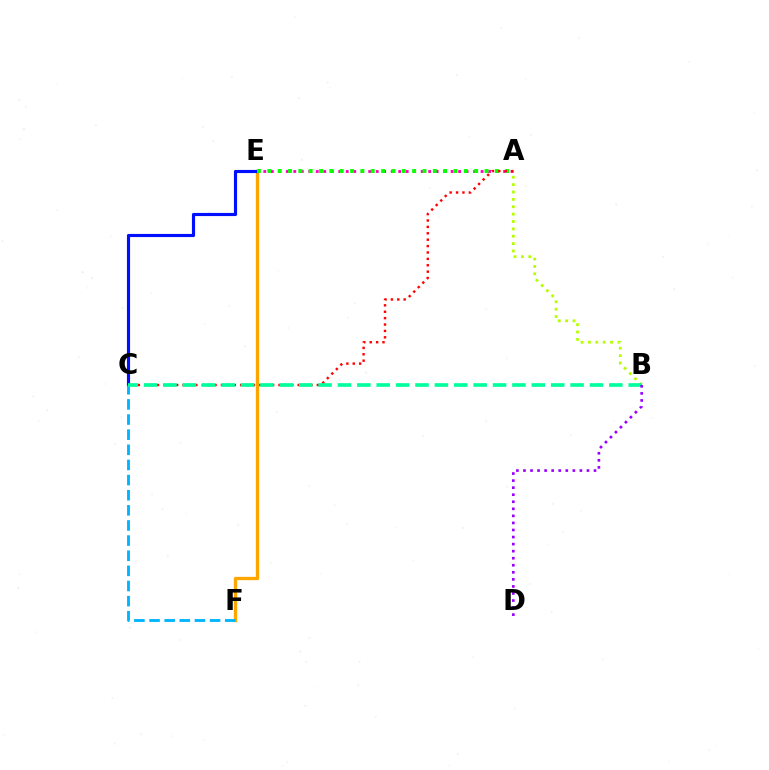{('E', 'F'): [{'color': '#ffa500', 'line_style': 'solid', 'thickness': 2.38}], ('C', 'E'): [{'color': '#0010ff', 'line_style': 'solid', 'thickness': 2.26}], ('A', 'E'): [{'color': '#ff00bd', 'line_style': 'dotted', 'thickness': 2.04}, {'color': '#08ff00', 'line_style': 'dotted', 'thickness': 2.81}], ('C', 'F'): [{'color': '#00b5ff', 'line_style': 'dashed', 'thickness': 2.06}], ('A', 'B'): [{'color': '#b3ff00', 'line_style': 'dotted', 'thickness': 2.0}], ('A', 'C'): [{'color': '#ff0000', 'line_style': 'dotted', 'thickness': 1.74}], ('B', 'C'): [{'color': '#00ff9d', 'line_style': 'dashed', 'thickness': 2.63}], ('B', 'D'): [{'color': '#9b00ff', 'line_style': 'dotted', 'thickness': 1.92}]}